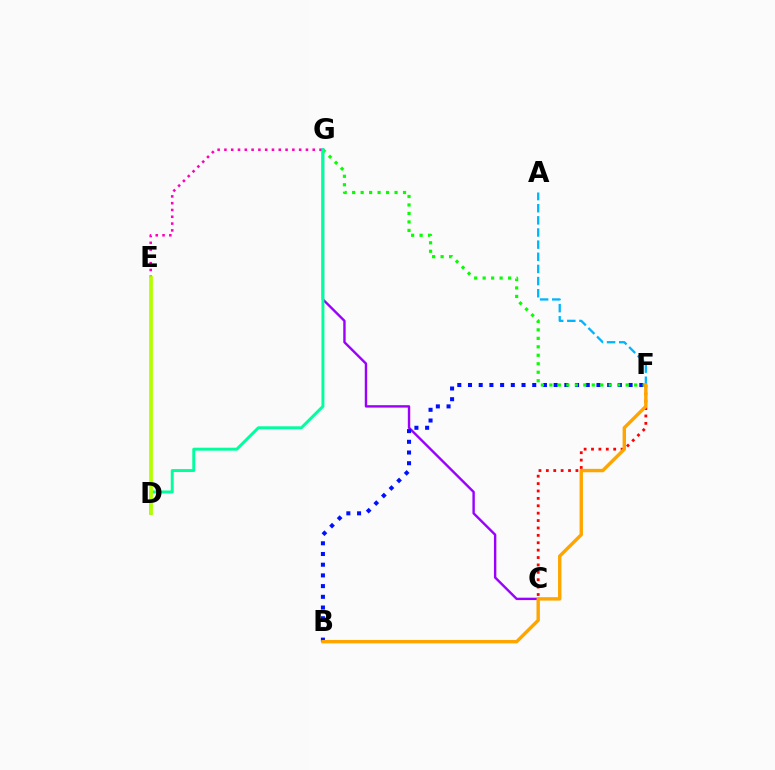{('C', 'G'): [{'color': '#9b00ff', 'line_style': 'solid', 'thickness': 1.73}], ('B', 'F'): [{'color': '#0010ff', 'line_style': 'dotted', 'thickness': 2.91}, {'color': '#ffa500', 'line_style': 'solid', 'thickness': 2.45}], ('C', 'F'): [{'color': '#ff0000', 'line_style': 'dotted', 'thickness': 2.01}], ('A', 'F'): [{'color': '#00b5ff', 'line_style': 'dashed', 'thickness': 1.65}], ('E', 'G'): [{'color': '#ff00bd', 'line_style': 'dotted', 'thickness': 1.85}], ('F', 'G'): [{'color': '#08ff00', 'line_style': 'dotted', 'thickness': 2.3}], ('D', 'G'): [{'color': '#00ff9d', 'line_style': 'solid', 'thickness': 2.11}], ('D', 'E'): [{'color': '#b3ff00', 'line_style': 'solid', 'thickness': 2.7}]}